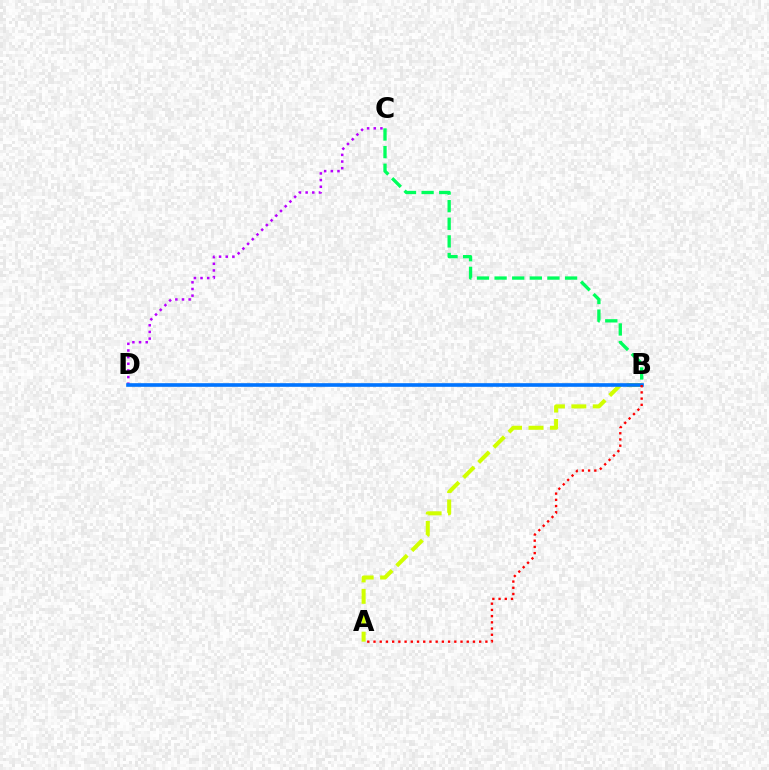{('A', 'B'): [{'color': '#d1ff00', 'line_style': 'dashed', 'thickness': 2.91}, {'color': '#ff0000', 'line_style': 'dotted', 'thickness': 1.69}], ('B', 'C'): [{'color': '#00ff5c', 'line_style': 'dashed', 'thickness': 2.39}], ('C', 'D'): [{'color': '#b900ff', 'line_style': 'dotted', 'thickness': 1.81}], ('B', 'D'): [{'color': '#0074ff', 'line_style': 'solid', 'thickness': 2.61}]}